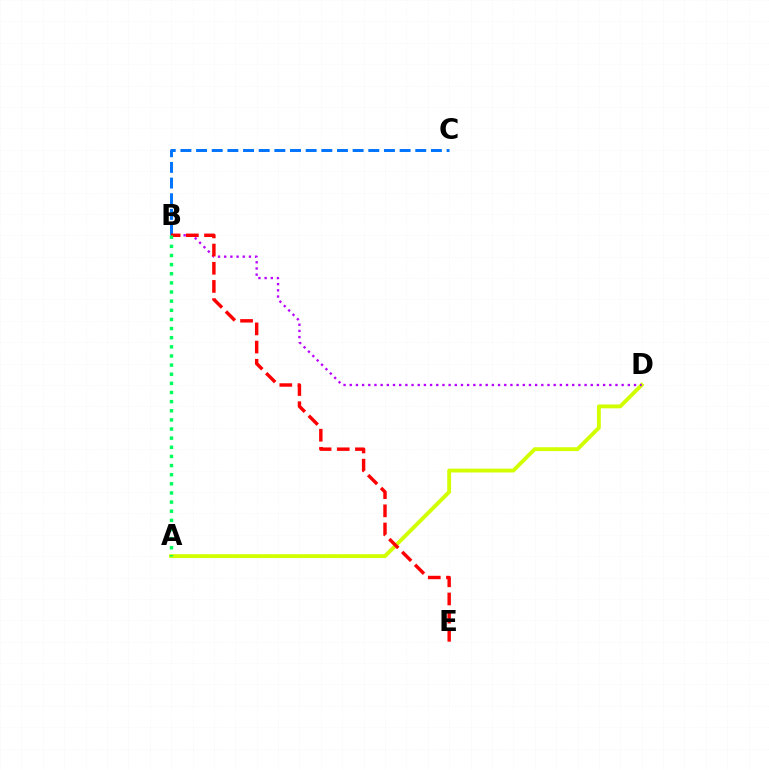{('B', 'C'): [{'color': '#0074ff', 'line_style': 'dashed', 'thickness': 2.13}], ('A', 'D'): [{'color': '#d1ff00', 'line_style': 'solid', 'thickness': 2.78}], ('B', 'D'): [{'color': '#b900ff', 'line_style': 'dotted', 'thickness': 1.68}], ('B', 'E'): [{'color': '#ff0000', 'line_style': 'dashed', 'thickness': 2.47}], ('A', 'B'): [{'color': '#00ff5c', 'line_style': 'dotted', 'thickness': 2.48}]}